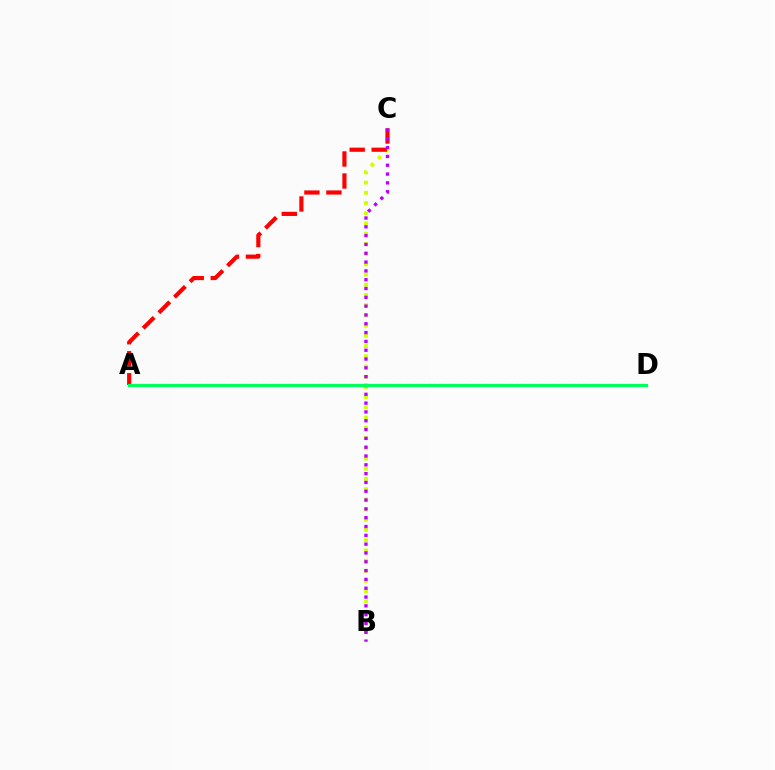{('B', 'C'): [{'color': '#d1ff00', 'line_style': 'dotted', 'thickness': 2.78}, {'color': '#b900ff', 'line_style': 'dotted', 'thickness': 2.4}], ('A', 'C'): [{'color': '#ff0000', 'line_style': 'dashed', 'thickness': 2.99}], ('A', 'D'): [{'color': '#0074ff', 'line_style': 'dashed', 'thickness': 1.5}, {'color': '#00ff5c', 'line_style': 'solid', 'thickness': 2.31}]}